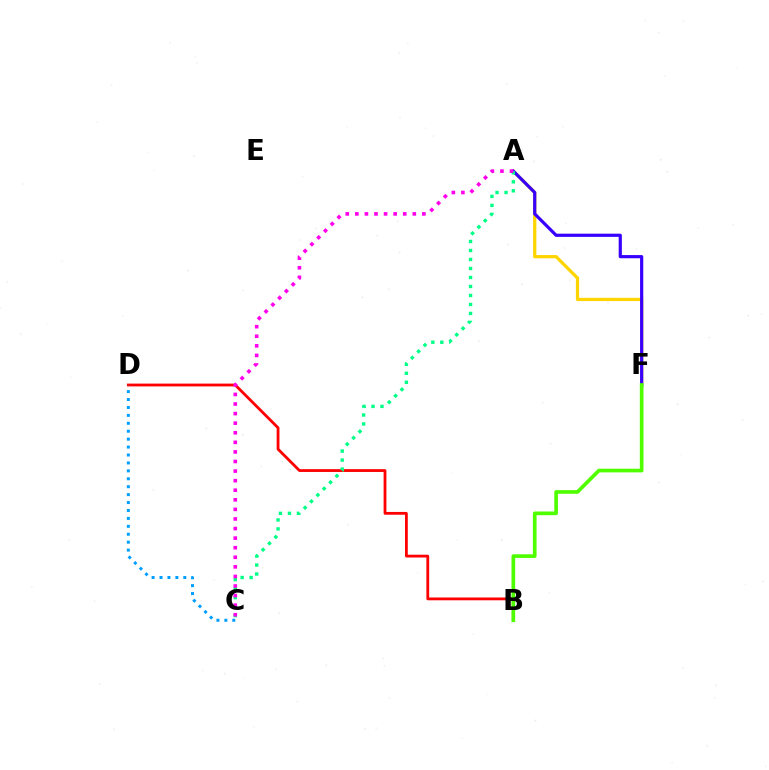{('A', 'F'): [{'color': '#ffd500', 'line_style': 'solid', 'thickness': 2.35}, {'color': '#3700ff', 'line_style': 'solid', 'thickness': 2.3}], ('B', 'D'): [{'color': '#ff0000', 'line_style': 'solid', 'thickness': 2.01}], ('B', 'F'): [{'color': '#4fff00', 'line_style': 'solid', 'thickness': 2.65}], ('C', 'D'): [{'color': '#009eff', 'line_style': 'dotted', 'thickness': 2.15}], ('A', 'C'): [{'color': '#00ff86', 'line_style': 'dotted', 'thickness': 2.44}, {'color': '#ff00ed', 'line_style': 'dotted', 'thickness': 2.6}]}